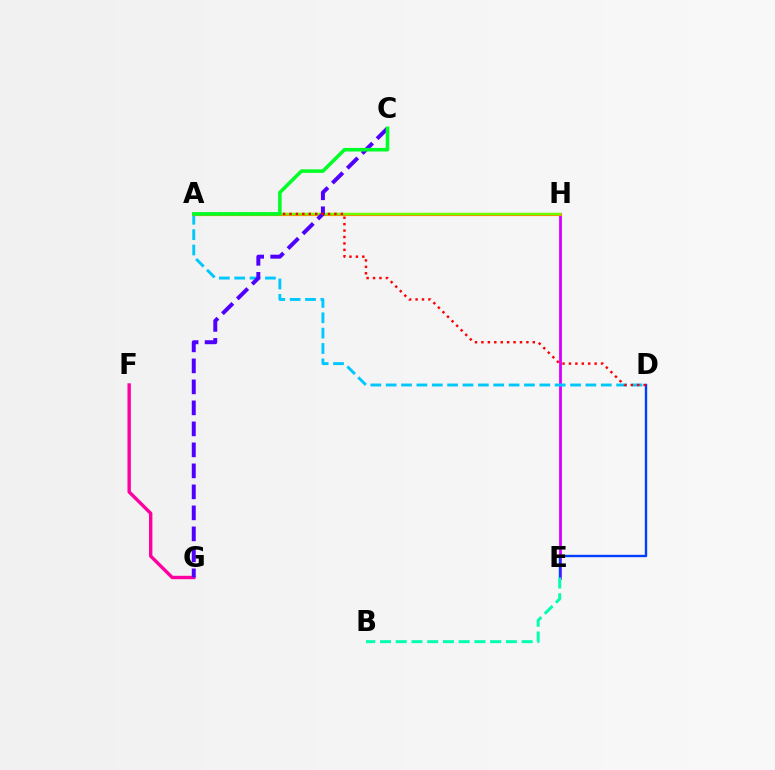{('F', 'G'): [{'color': '#ff00a0', 'line_style': 'solid', 'thickness': 2.44}], ('E', 'H'): [{'color': '#d600ff', 'line_style': 'solid', 'thickness': 2.01}], ('A', 'D'): [{'color': '#00c7ff', 'line_style': 'dashed', 'thickness': 2.09}, {'color': '#ff0000', 'line_style': 'dotted', 'thickness': 1.74}], ('D', 'E'): [{'color': '#003fff', 'line_style': 'solid', 'thickness': 1.72}], ('A', 'H'): [{'color': '#eeff00', 'line_style': 'dashed', 'thickness': 1.58}, {'color': '#ff8800', 'line_style': 'solid', 'thickness': 2.26}, {'color': '#66ff00', 'line_style': 'solid', 'thickness': 1.65}], ('C', 'G'): [{'color': '#4f00ff', 'line_style': 'dashed', 'thickness': 2.85}], ('B', 'E'): [{'color': '#00ffaf', 'line_style': 'dashed', 'thickness': 2.14}], ('A', 'C'): [{'color': '#00ff27', 'line_style': 'solid', 'thickness': 2.56}]}